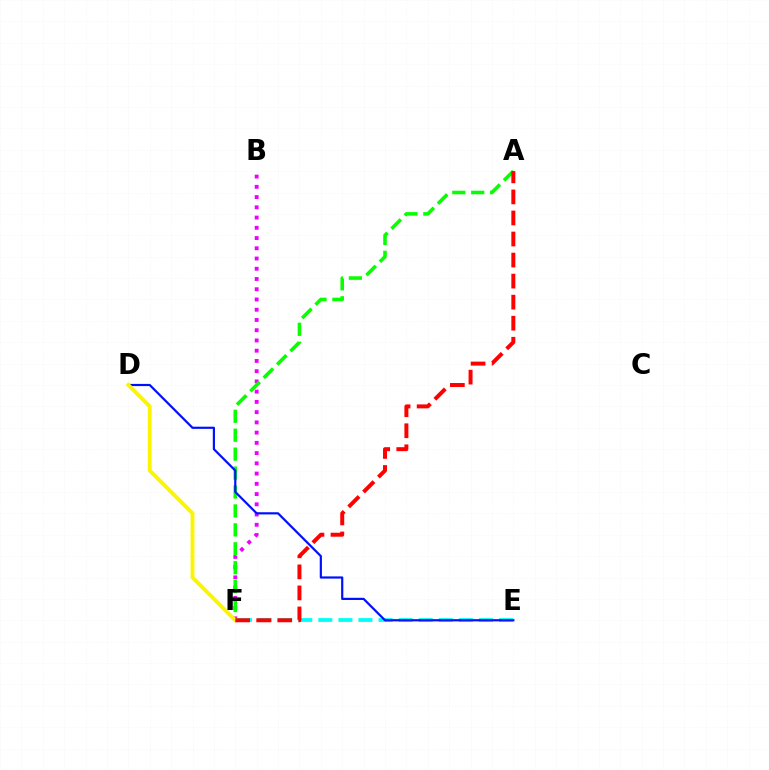{('E', 'F'): [{'color': '#00fff6', 'line_style': 'dashed', 'thickness': 2.73}], ('B', 'F'): [{'color': '#ee00ff', 'line_style': 'dotted', 'thickness': 2.78}], ('A', 'F'): [{'color': '#08ff00', 'line_style': 'dashed', 'thickness': 2.57}, {'color': '#ff0000', 'line_style': 'dashed', 'thickness': 2.86}], ('D', 'E'): [{'color': '#0010ff', 'line_style': 'solid', 'thickness': 1.58}], ('D', 'F'): [{'color': '#fcf500', 'line_style': 'solid', 'thickness': 2.78}]}